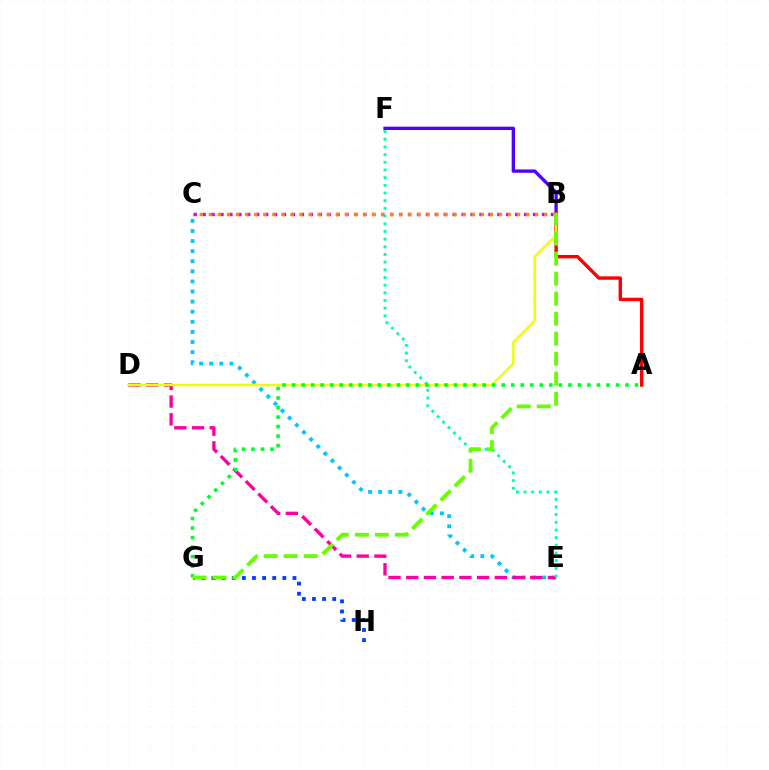{('B', 'C'): [{'color': '#d600ff', 'line_style': 'dotted', 'thickness': 2.43}, {'color': '#ff8800', 'line_style': 'dotted', 'thickness': 2.46}], ('C', 'E'): [{'color': '#00c7ff', 'line_style': 'dotted', 'thickness': 2.74}], ('G', 'H'): [{'color': '#003fff', 'line_style': 'dotted', 'thickness': 2.75}], ('B', 'F'): [{'color': '#4f00ff', 'line_style': 'solid', 'thickness': 2.4}], ('A', 'B'): [{'color': '#ff0000', 'line_style': 'solid', 'thickness': 2.45}], ('D', 'E'): [{'color': '#ff00a0', 'line_style': 'dashed', 'thickness': 2.41}], ('E', 'F'): [{'color': '#00ffaf', 'line_style': 'dotted', 'thickness': 2.09}], ('B', 'D'): [{'color': '#eeff00', 'line_style': 'solid', 'thickness': 1.74}], ('A', 'G'): [{'color': '#00ff27', 'line_style': 'dotted', 'thickness': 2.59}], ('B', 'G'): [{'color': '#66ff00', 'line_style': 'dashed', 'thickness': 2.72}]}